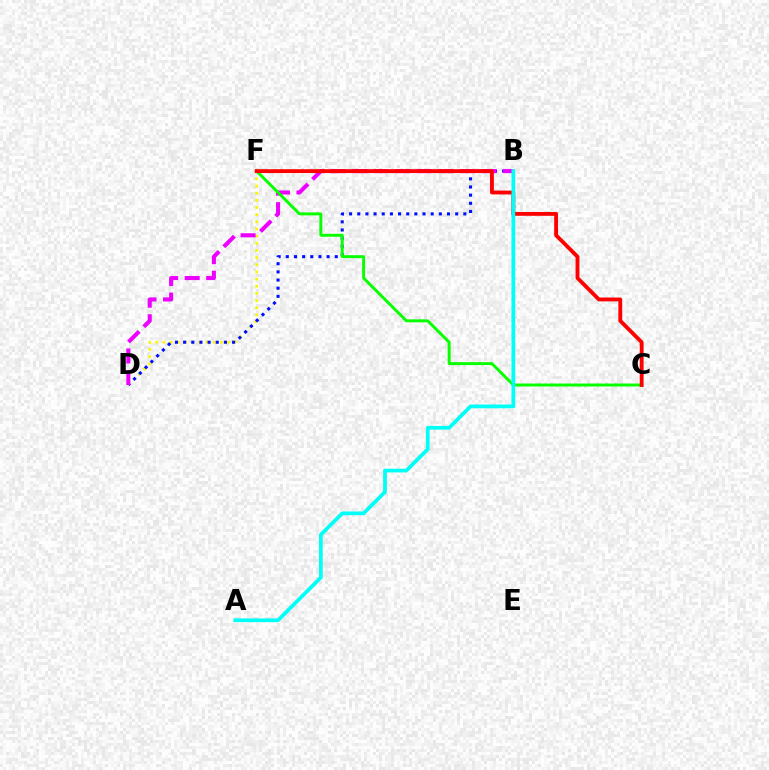{('D', 'F'): [{'color': '#fcf500', 'line_style': 'dotted', 'thickness': 1.95}], ('B', 'D'): [{'color': '#0010ff', 'line_style': 'dotted', 'thickness': 2.22}, {'color': '#ee00ff', 'line_style': 'dashed', 'thickness': 2.93}], ('C', 'F'): [{'color': '#08ff00', 'line_style': 'solid', 'thickness': 2.12}, {'color': '#ff0000', 'line_style': 'solid', 'thickness': 2.77}], ('A', 'B'): [{'color': '#00fff6', 'line_style': 'solid', 'thickness': 2.68}]}